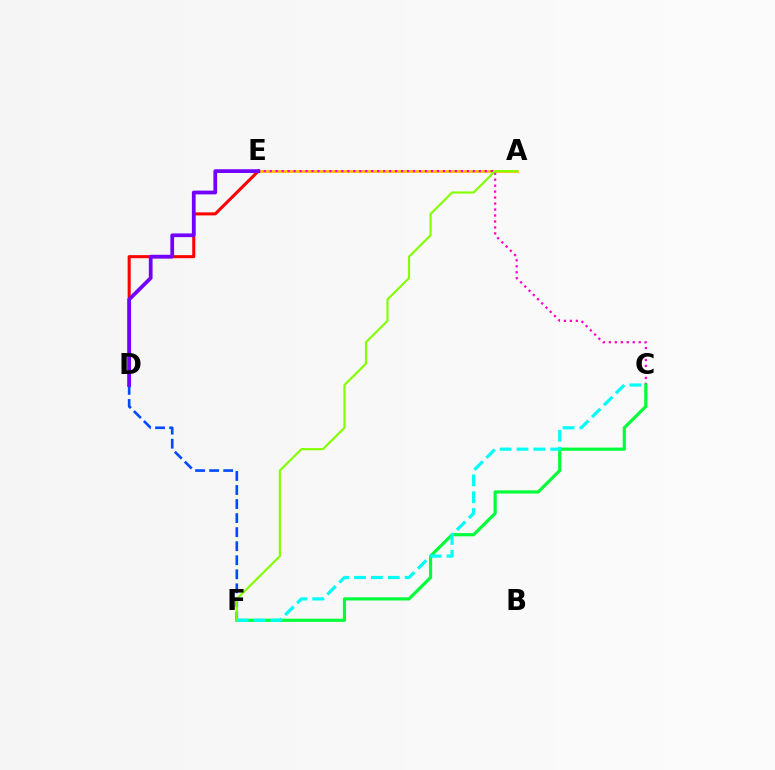{('A', 'E'): [{'color': '#ffbd00', 'line_style': 'solid', 'thickness': 1.97}], ('D', 'E'): [{'color': '#ff0000', 'line_style': 'solid', 'thickness': 2.2}, {'color': '#7200ff', 'line_style': 'solid', 'thickness': 2.69}], ('C', 'E'): [{'color': '#ff00cf', 'line_style': 'dotted', 'thickness': 1.62}], ('D', 'F'): [{'color': '#004bff', 'line_style': 'dashed', 'thickness': 1.91}], ('C', 'F'): [{'color': '#00ff39', 'line_style': 'solid', 'thickness': 2.28}, {'color': '#00fff6', 'line_style': 'dashed', 'thickness': 2.29}], ('A', 'F'): [{'color': '#84ff00', 'line_style': 'solid', 'thickness': 1.55}]}